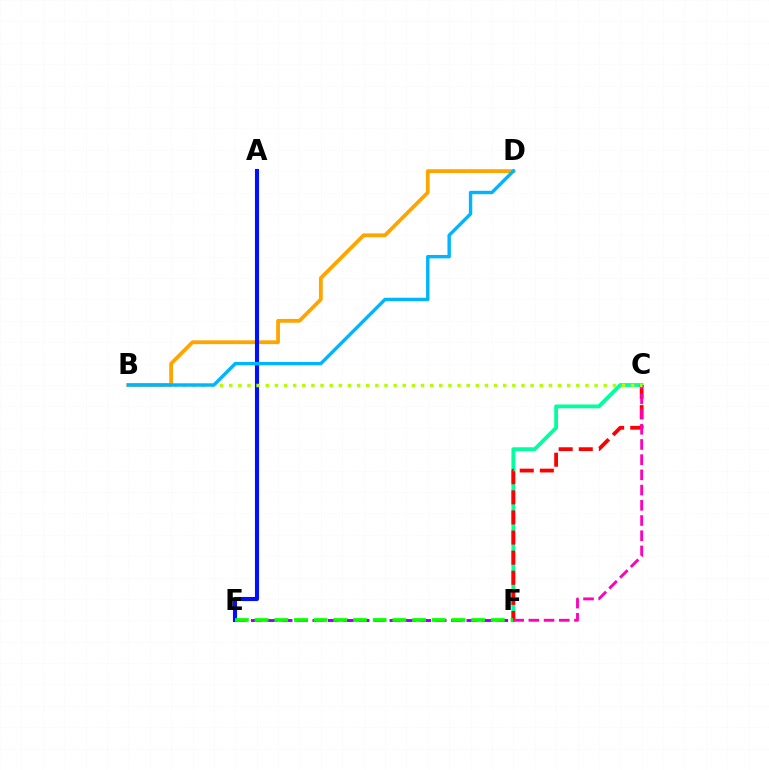{('C', 'F'): [{'color': '#00ff9d', 'line_style': 'solid', 'thickness': 2.74}, {'color': '#ff0000', 'line_style': 'dashed', 'thickness': 2.73}, {'color': '#ff00bd', 'line_style': 'dashed', 'thickness': 2.07}], ('B', 'D'): [{'color': '#ffa500', 'line_style': 'solid', 'thickness': 2.74}, {'color': '#00b5ff', 'line_style': 'solid', 'thickness': 2.45}], ('E', 'F'): [{'color': '#9b00ff', 'line_style': 'dashed', 'thickness': 2.09}, {'color': '#08ff00', 'line_style': 'dashed', 'thickness': 2.67}], ('A', 'E'): [{'color': '#0010ff', 'line_style': 'solid', 'thickness': 2.95}], ('B', 'C'): [{'color': '#b3ff00', 'line_style': 'dotted', 'thickness': 2.48}]}